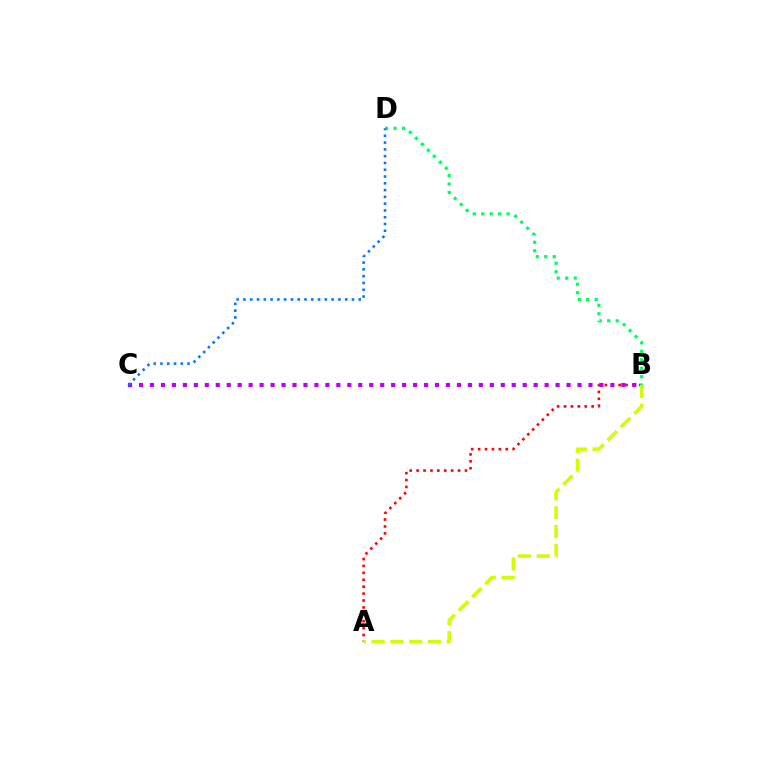{('A', 'B'): [{'color': '#ff0000', 'line_style': 'dotted', 'thickness': 1.88}, {'color': '#d1ff00', 'line_style': 'dashed', 'thickness': 2.55}], ('B', 'D'): [{'color': '#00ff5c', 'line_style': 'dotted', 'thickness': 2.3}], ('B', 'C'): [{'color': '#b900ff', 'line_style': 'dotted', 'thickness': 2.98}], ('C', 'D'): [{'color': '#0074ff', 'line_style': 'dotted', 'thickness': 1.84}]}